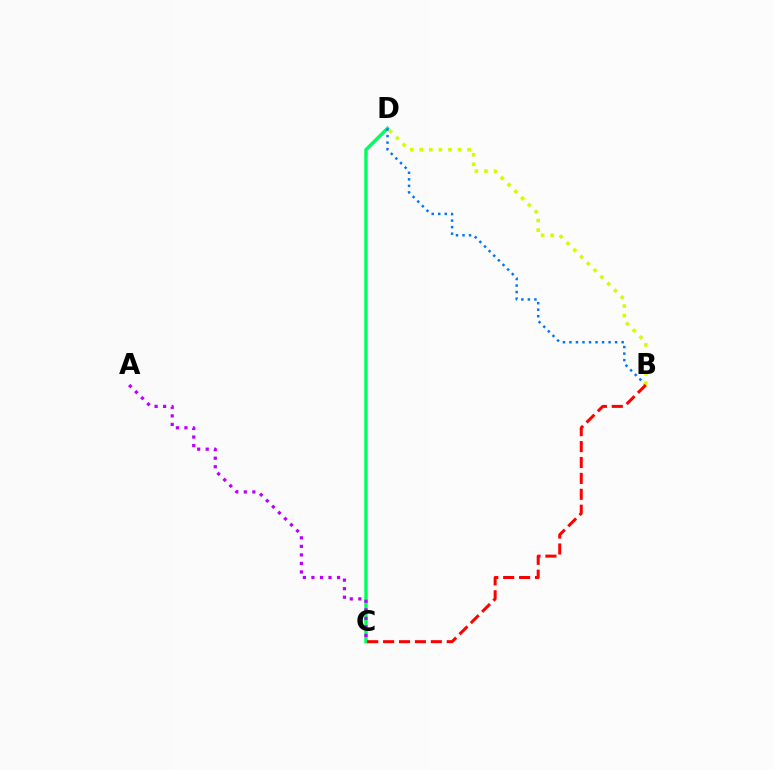{('C', 'D'): [{'color': '#00ff5c', 'line_style': 'solid', 'thickness': 2.45}], ('A', 'C'): [{'color': '#b900ff', 'line_style': 'dotted', 'thickness': 2.32}], ('B', 'D'): [{'color': '#0074ff', 'line_style': 'dotted', 'thickness': 1.77}, {'color': '#d1ff00', 'line_style': 'dotted', 'thickness': 2.6}], ('B', 'C'): [{'color': '#ff0000', 'line_style': 'dashed', 'thickness': 2.16}]}